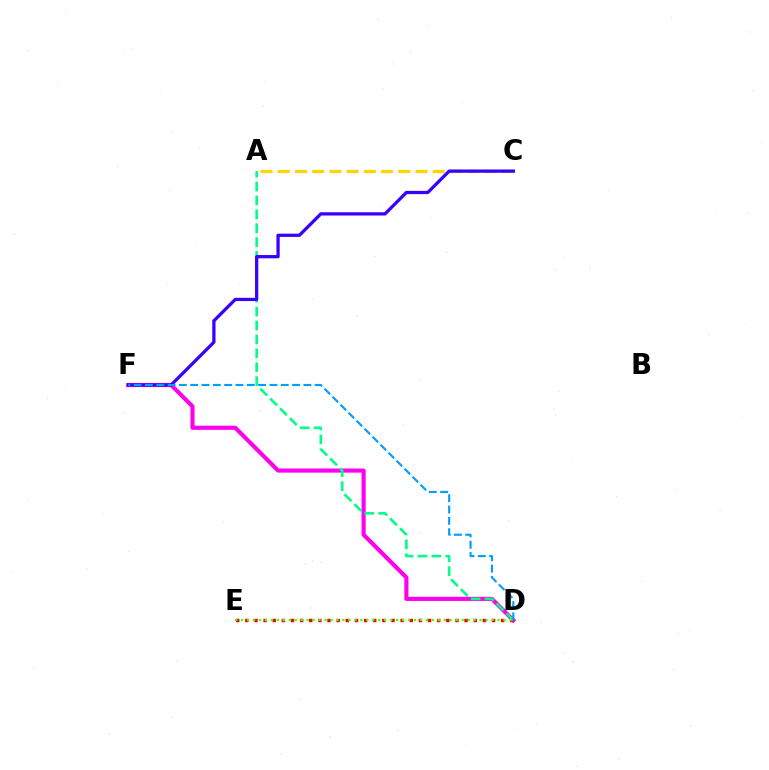{('A', 'C'): [{'color': '#ffd500', 'line_style': 'dashed', 'thickness': 2.34}], ('D', 'F'): [{'color': '#ff00ed', 'line_style': 'solid', 'thickness': 2.98}, {'color': '#009eff', 'line_style': 'dashed', 'thickness': 1.54}], ('D', 'E'): [{'color': '#ff0000', 'line_style': 'dotted', 'thickness': 2.48}, {'color': '#4fff00', 'line_style': 'dotted', 'thickness': 1.62}], ('A', 'D'): [{'color': '#00ff86', 'line_style': 'dashed', 'thickness': 1.89}], ('C', 'F'): [{'color': '#3700ff', 'line_style': 'solid', 'thickness': 2.34}]}